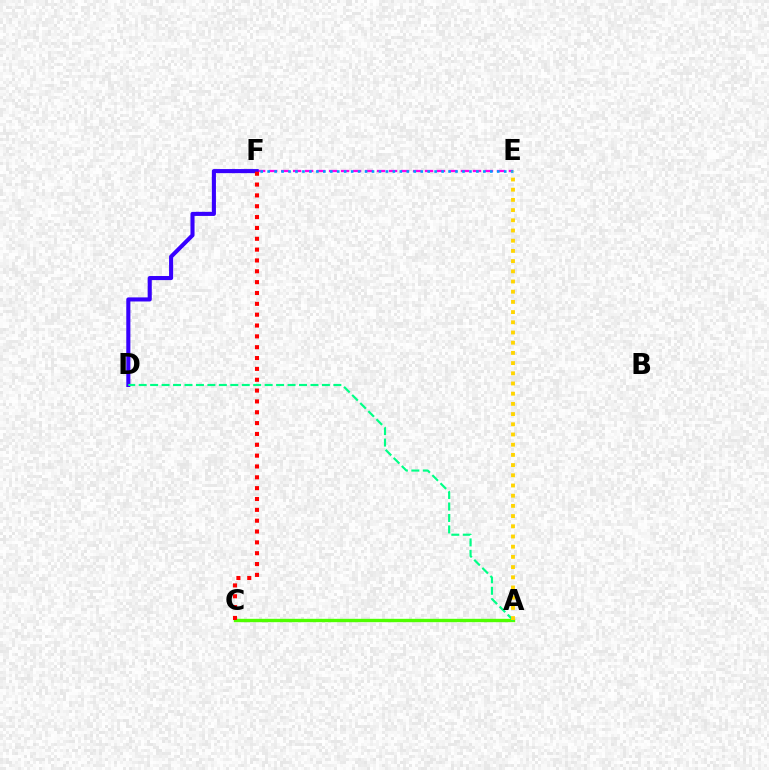{('A', 'C'): [{'color': '#4fff00', 'line_style': 'solid', 'thickness': 2.43}], ('E', 'F'): [{'color': '#ff00ed', 'line_style': 'dashed', 'thickness': 1.63}, {'color': '#009eff', 'line_style': 'dotted', 'thickness': 1.89}], ('D', 'F'): [{'color': '#3700ff', 'line_style': 'solid', 'thickness': 2.94}], ('A', 'D'): [{'color': '#00ff86', 'line_style': 'dashed', 'thickness': 1.56}], ('C', 'F'): [{'color': '#ff0000', 'line_style': 'dotted', 'thickness': 2.95}], ('A', 'E'): [{'color': '#ffd500', 'line_style': 'dotted', 'thickness': 2.77}]}